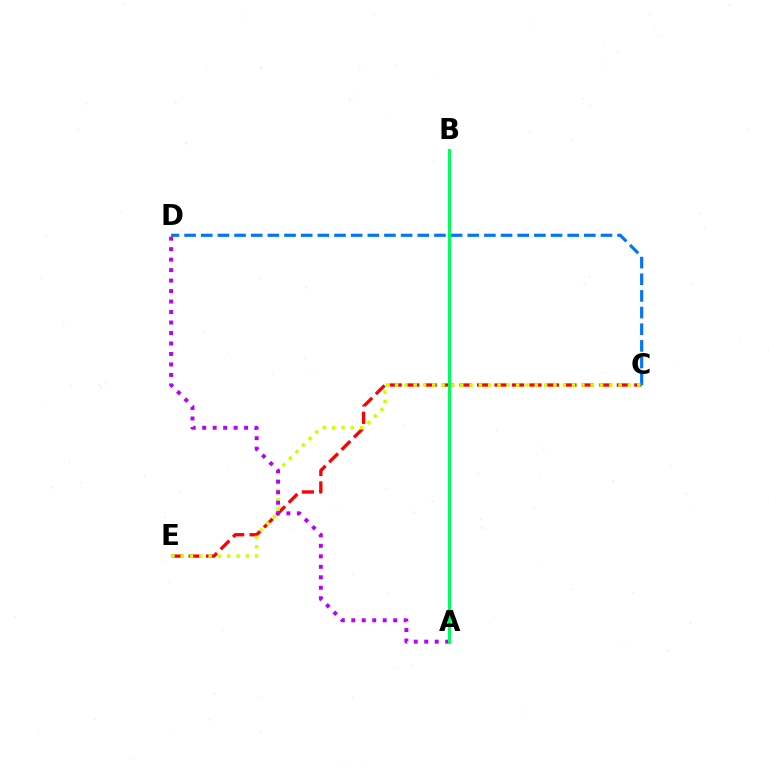{('C', 'E'): [{'color': '#ff0000', 'line_style': 'dashed', 'thickness': 2.37}, {'color': '#d1ff00', 'line_style': 'dotted', 'thickness': 2.53}], ('C', 'D'): [{'color': '#0074ff', 'line_style': 'dashed', 'thickness': 2.26}], ('A', 'D'): [{'color': '#b900ff', 'line_style': 'dotted', 'thickness': 2.85}], ('A', 'B'): [{'color': '#00ff5c', 'line_style': 'solid', 'thickness': 2.19}]}